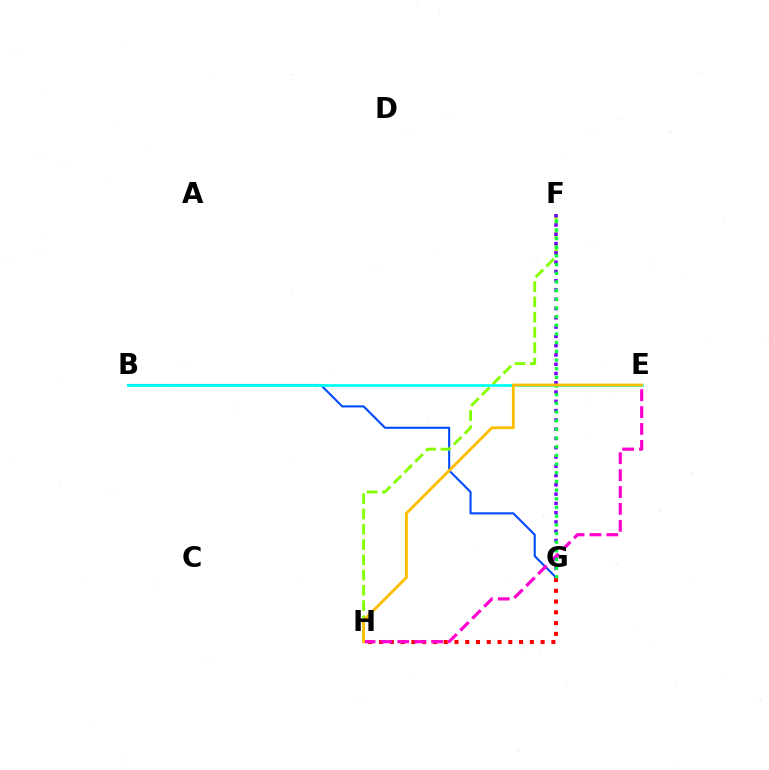{('B', 'G'): [{'color': '#004bff', 'line_style': 'solid', 'thickness': 1.51}], ('F', 'H'): [{'color': '#84ff00', 'line_style': 'dashed', 'thickness': 2.07}], ('B', 'E'): [{'color': '#00fff6', 'line_style': 'solid', 'thickness': 2.0}], ('G', 'H'): [{'color': '#ff0000', 'line_style': 'dotted', 'thickness': 2.93}], ('E', 'H'): [{'color': '#ff00cf', 'line_style': 'dashed', 'thickness': 2.29}, {'color': '#ffbd00', 'line_style': 'solid', 'thickness': 2.06}], ('F', 'G'): [{'color': '#7200ff', 'line_style': 'dotted', 'thickness': 2.52}, {'color': '#00ff39', 'line_style': 'dotted', 'thickness': 2.36}]}